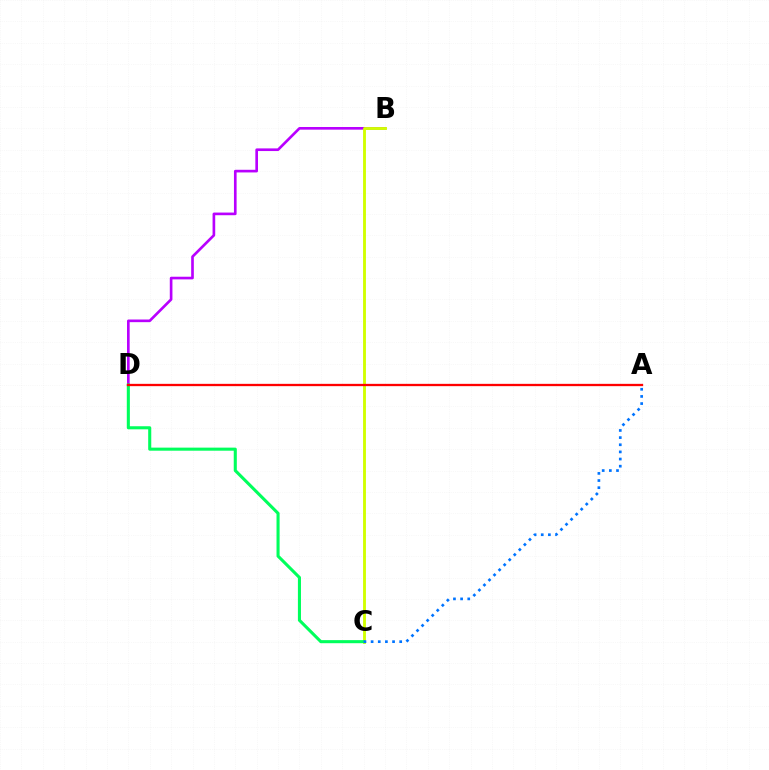{('B', 'D'): [{'color': '#b900ff', 'line_style': 'solid', 'thickness': 1.91}], ('B', 'C'): [{'color': '#d1ff00', 'line_style': 'solid', 'thickness': 2.06}], ('C', 'D'): [{'color': '#00ff5c', 'line_style': 'solid', 'thickness': 2.21}], ('A', 'C'): [{'color': '#0074ff', 'line_style': 'dotted', 'thickness': 1.94}], ('A', 'D'): [{'color': '#ff0000', 'line_style': 'solid', 'thickness': 1.66}]}